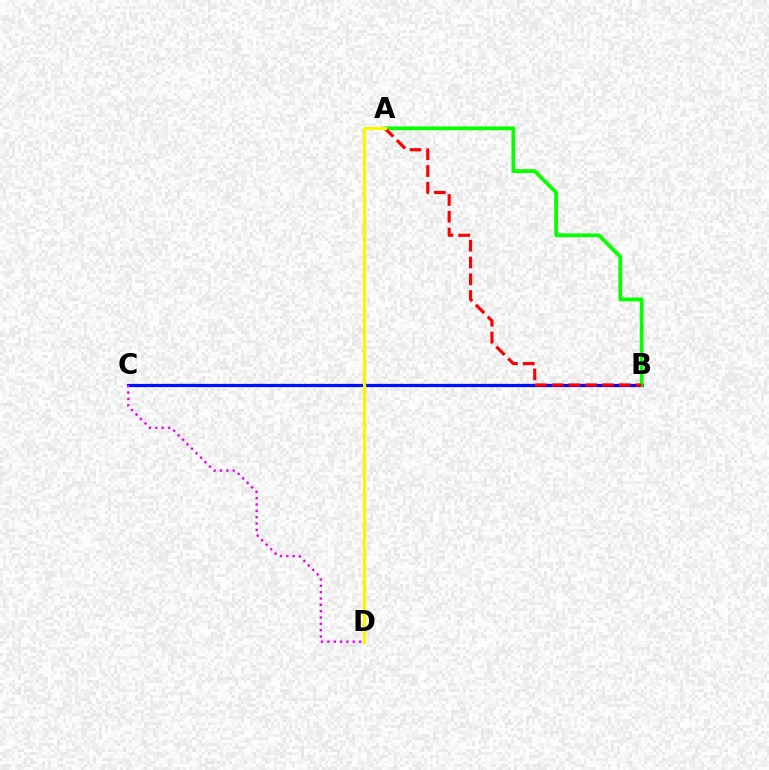{('B', 'C'): [{'color': '#0010ff', 'line_style': 'solid', 'thickness': 2.32}], ('A', 'D'): [{'color': '#00fff6', 'line_style': 'dotted', 'thickness': 2.14}, {'color': '#fcf500', 'line_style': 'solid', 'thickness': 2.28}], ('A', 'B'): [{'color': '#08ff00', 'line_style': 'solid', 'thickness': 2.72}, {'color': '#ff0000', 'line_style': 'dashed', 'thickness': 2.28}], ('C', 'D'): [{'color': '#ee00ff', 'line_style': 'dotted', 'thickness': 1.72}]}